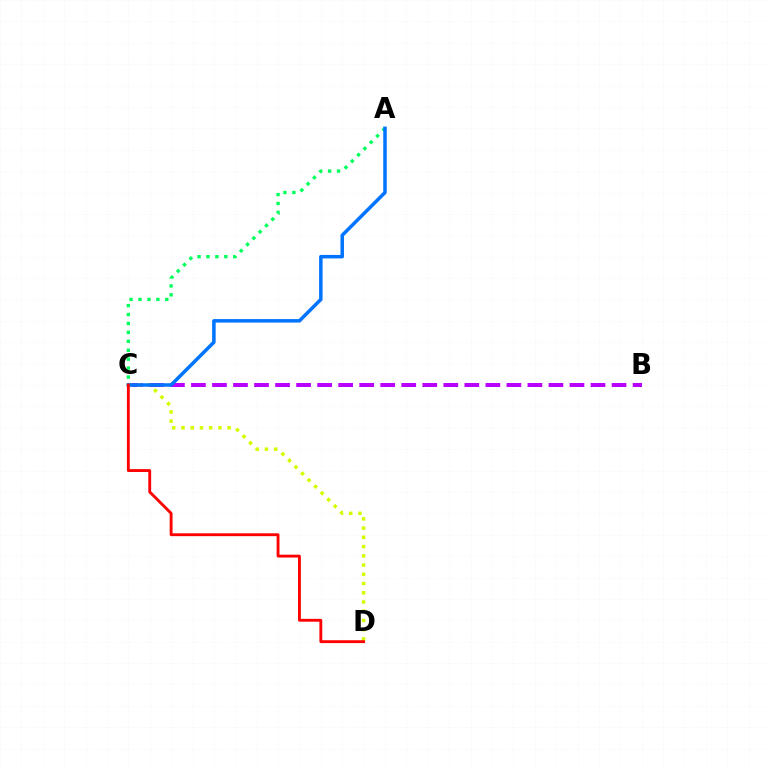{('B', 'C'): [{'color': '#b900ff', 'line_style': 'dashed', 'thickness': 2.86}], ('C', 'D'): [{'color': '#d1ff00', 'line_style': 'dotted', 'thickness': 2.51}, {'color': '#ff0000', 'line_style': 'solid', 'thickness': 2.05}], ('A', 'C'): [{'color': '#00ff5c', 'line_style': 'dotted', 'thickness': 2.43}, {'color': '#0074ff', 'line_style': 'solid', 'thickness': 2.52}]}